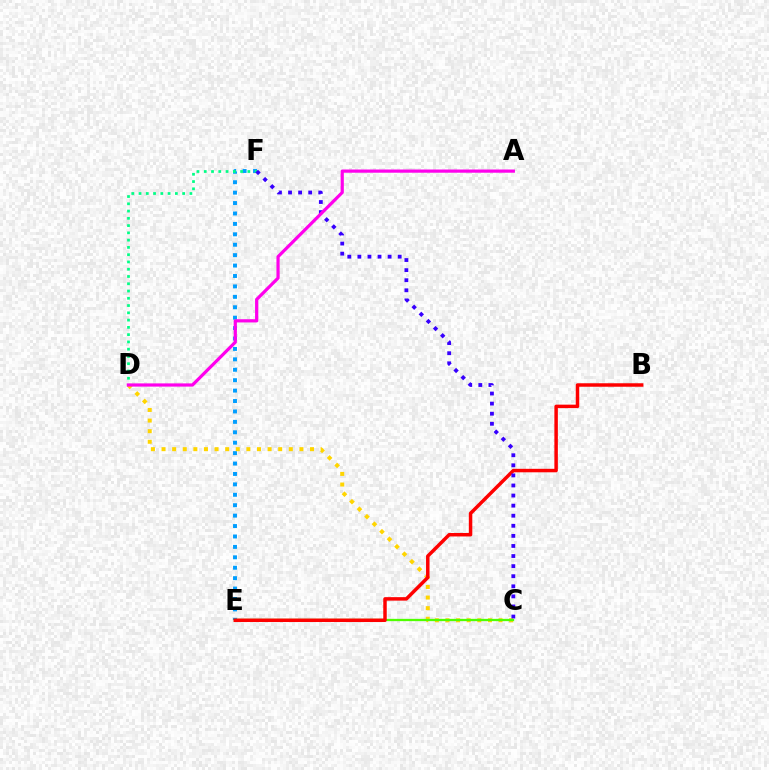{('E', 'F'): [{'color': '#009eff', 'line_style': 'dotted', 'thickness': 2.83}], ('C', 'D'): [{'color': '#ffd500', 'line_style': 'dotted', 'thickness': 2.88}], ('C', 'E'): [{'color': '#4fff00', 'line_style': 'solid', 'thickness': 1.65}], ('B', 'E'): [{'color': '#ff0000', 'line_style': 'solid', 'thickness': 2.5}], ('D', 'F'): [{'color': '#00ff86', 'line_style': 'dotted', 'thickness': 1.98}], ('C', 'F'): [{'color': '#3700ff', 'line_style': 'dotted', 'thickness': 2.74}], ('A', 'D'): [{'color': '#ff00ed', 'line_style': 'solid', 'thickness': 2.31}]}